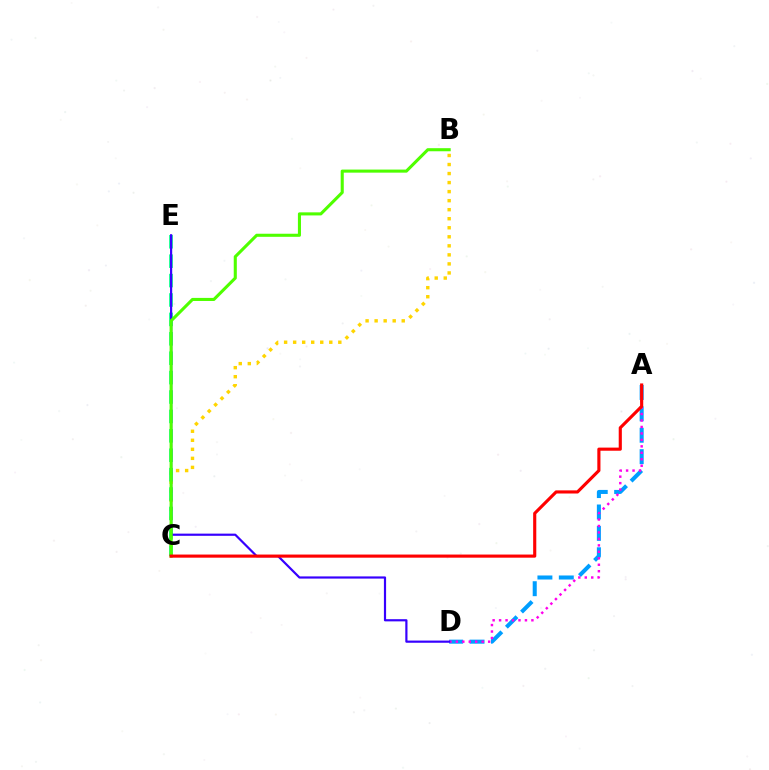{('A', 'D'): [{'color': '#009eff', 'line_style': 'dashed', 'thickness': 2.91}, {'color': '#ff00ed', 'line_style': 'dotted', 'thickness': 1.76}], ('B', 'C'): [{'color': '#ffd500', 'line_style': 'dotted', 'thickness': 2.45}, {'color': '#4fff00', 'line_style': 'solid', 'thickness': 2.22}], ('C', 'E'): [{'color': '#00ff86', 'line_style': 'dashed', 'thickness': 2.64}], ('D', 'E'): [{'color': '#3700ff', 'line_style': 'solid', 'thickness': 1.58}], ('A', 'C'): [{'color': '#ff0000', 'line_style': 'solid', 'thickness': 2.25}]}